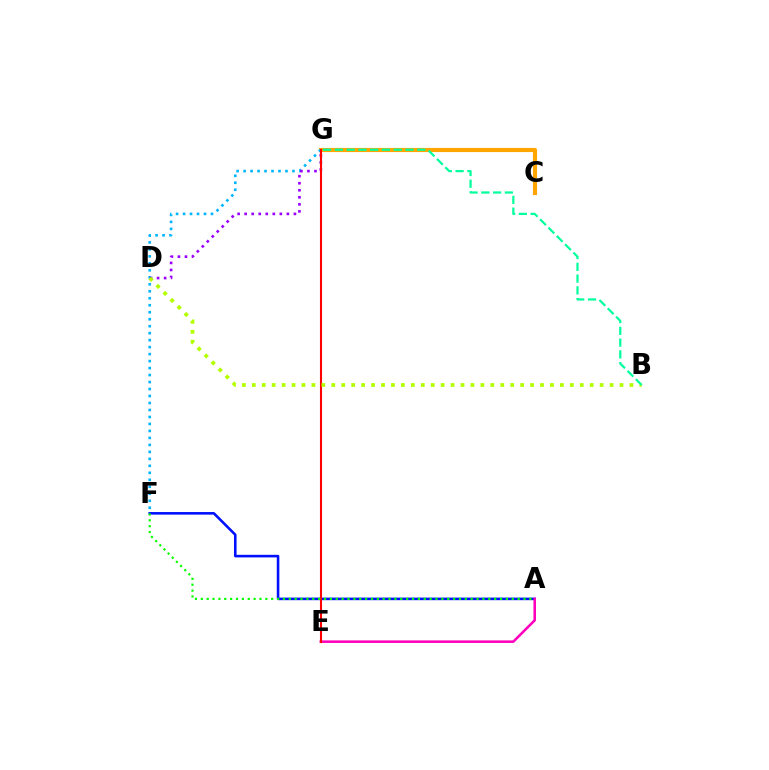{('C', 'G'): [{'color': '#ffa500', 'line_style': 'solid', 'thickness': 2.98}], ('A', 'F'): [{'color': '#0010ff', 'line_style': 'solid', 'thickness': 1.86}, {'color': '#08ff00', 'line_style': 'dotted', 'thickness': 1.59}], ('F', 'G'): [{'color': '#00b5ff', 'line_style': 'dotted', 'thickness': 1.9}], ('D', 'G'): [{'color': '#9b00ff', 'line_style': 'dotted', 'thickness': 1.91}], ('A', 'E'): [{'color': '#ff00bd', 'line_style': 'solid', 'thickness': 1.83}], ('E', 'G'): [{'color': '#ff0000', 'line_style': 'solid', 'thickness': 1.52}], ('B', 'D'): [{'color': '#b3ff00', 'line_style': 'dotted', 'thickness': 2.7}], ('B', 'G'): [{'color': '#00ff9d', 'line_style': 'dashed', 'thickness': 1.6}]}